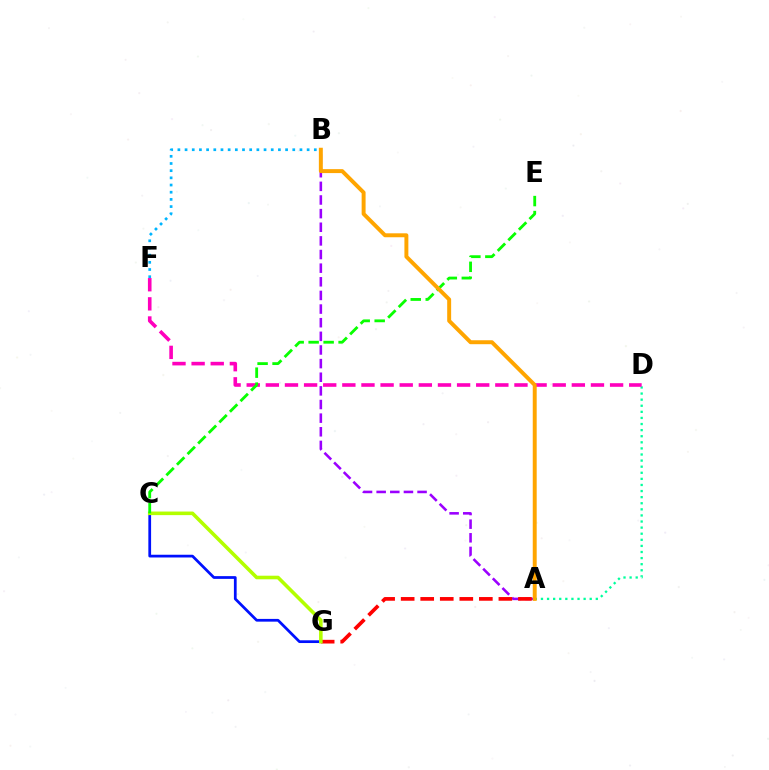{('A', 'B'): [{'color': '#9b00ff', 'line_style': 'dashed', 'thickness': 1.85}, {'color': '#ffa500', 'line_style': 'solid', 'thickness': 2.84}], ('C', 'G'): [{'color': '#0010ff', 'line_style': 'solid', 'thickness': 1.97}, {'color': '#b3ff00', 'line_style': 'solid', 'thickness': 2.58}], ('A', 'D'): [{'color': '#00ff9d', 'line_style': 'dotted', 'thickness': 1.66}], ('B', 'F'): [{'color': '#00b5ff', 'line_style': 'dotted', 'thickness': 1.95}], ('D', 'F'): [{'color': '#ff00bd', 'line_style': 'dashed', 'thickness': 2.6}], ('A', 'G'): [{'color': '#ff0000', 'line_style': 'dashed', 'thickness': 2.66}], ('C', 'E'): [{'color': '#08ff00', 'line_style': 'dashed', 'thickness': 2.03}]}